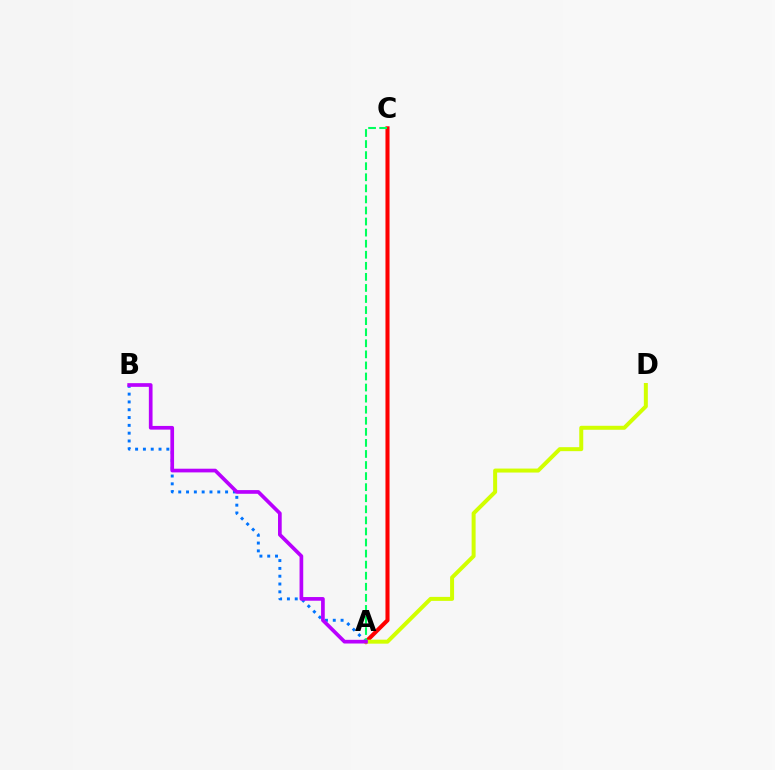{('A', 'C'): [{'color': '#ff0000', 'line_style': 'solid', 'thickness': 2.92}, {'color': '#00ff5c', 'line_style': 'dashed', 'thickness': 1.5}], ('A', 'B'): [{'color': '#0074ff', 'line_style': 'dotted', 'thickness': 2.12}, {'color': '#b900ff', 'line_style': 'solid', 'thickness': 2.65}], ('A', 'D'): [{'color': '#d1ff00', 'line_style': 'solid', 'thickness': 2.87}]}